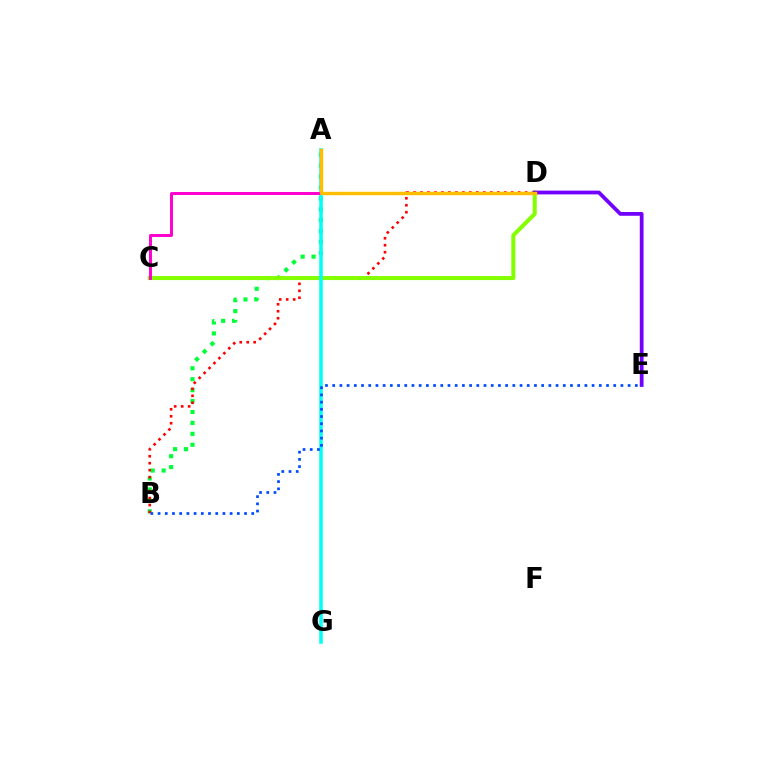{('A', 'B'): [{'color': '#00ff39', 'line_style': 'dotted', 'thickness': 2.97}], ('B', 'D'): [{'color': '#ff0000', 'line_style': 'dotted', 'thickness': 1.9}], ('C', 'D'): [{'color': '#84ff00', 'line_style': 'solid', 'thickness': 2.9}, {'color': '#ff00cf', 'line_style': 'solid', 'thickness': 2.13}], ('D', 'E'): [{'color': '#7200ff', 'line_style': 'solid', 'thickness': 2.71}], ('A', 'G'): [{'color': '#00fff6', 'line_style': 'solid', 'thickness': 2.55}], ('A', 'D'): [{'color': '#ffbd00', 'line_style': 'solid', 'thickness': 2.47}], ('B', 'E'): [{'color': '#004bff', 'line_style': 'dotted', 'thickness': 1.96}]}